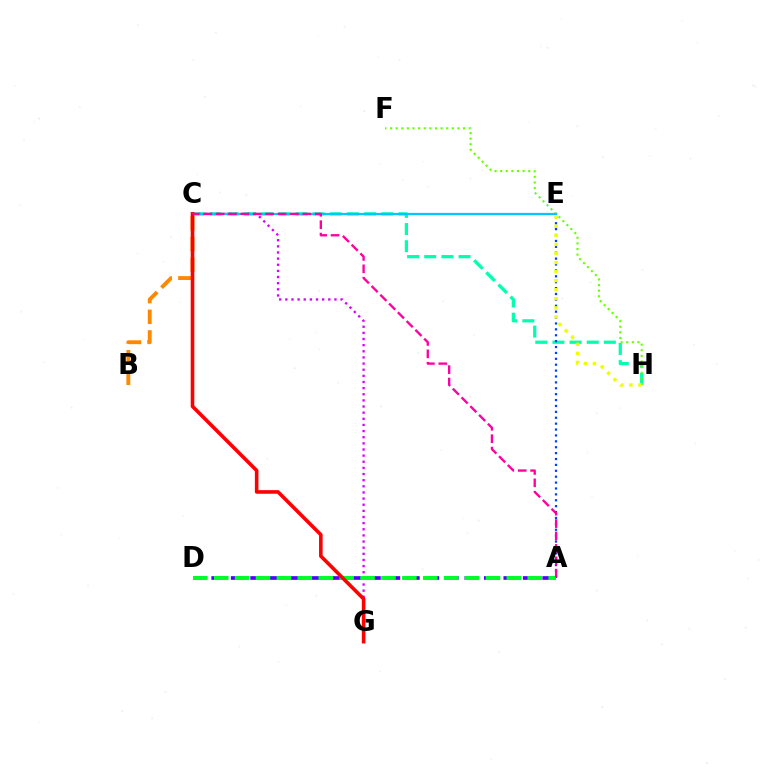{('B', 'C'): [{'color': '#ff8800', 'line_style': 'dashed', 'thickness': 2.8}], ('C', 'H'): [{'color': '#00ffaf', 'line_style': 'dashed', 'thickness': 2.33}], ('C', 'G'): [{'color': '#d600ff', 'line_style': 'dotted', 'thickness': 1.67}, {'color': '#ff0000', 'line_style': 'solid', 'thickness': 2.59}], ('F', 'H'): [{'color': '#66ff00', 'line_style': 'dotted', 'thickness': 1.53}], ('A', 'D'): [{'color': '#4f00ff', 'line_style': 'dashed', 'thickness': 2.65}, {'color': '#00ff27', 'line_style': 'dashed', 'thickness': 2.84}], ('A', 'E'): [{'color': '#003fff', 'line_style': 'dotted', 'thickness': 1.6}], ('C', 'E'): [{'color': '#00c7ff', 'line_style': 'solid', 'thickness': 1.61}], ('E', 'H'): [{'color': '#eeff00', 'line_style': 'dotted', 'thickness': 2.46}], ('A', 'C'): [{'color': '#ff00a0', 'line_style': 'dashed', 'thickness': 1.68}]}